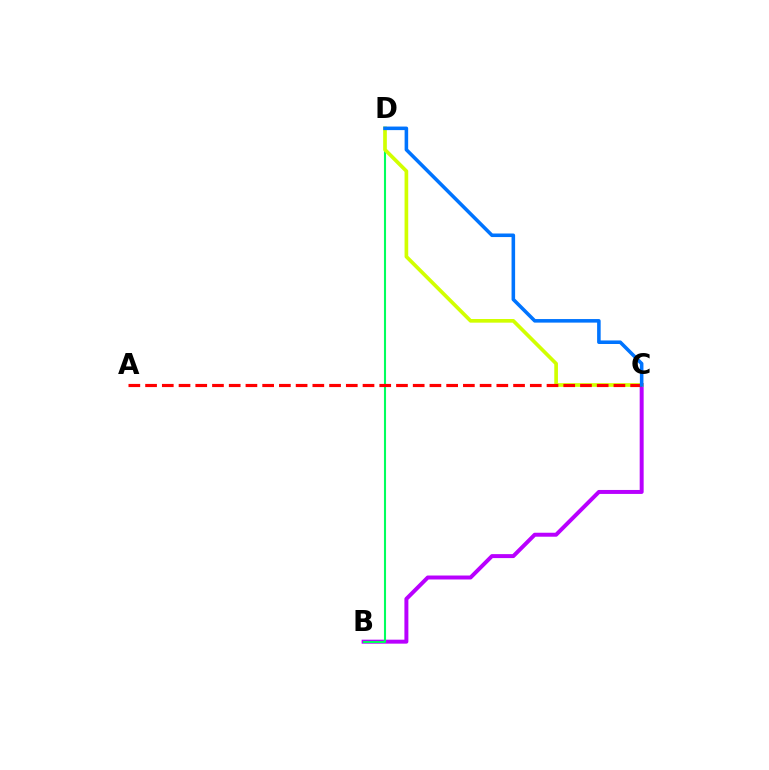{('B', 'C'): [{'color': '#b900ff', 'line_style': 'solid', 'thickness': 2.86}], ('B', 'D'): [{'color': '#00ff5c', 'line_style': 'solid', 'thickness': 1.51}], ('C', 'D'): [{'color': '#d1ff00', 'line_style': 'solid', 'thickness': 2.64}, {'color': '#0074ff', 'line_style': 'solid', 'thickness': 2.56}], ('A', 'C'): [{'color': '#ff0000', 'line_style': 'dashed', 'thickness': 2.27}]}